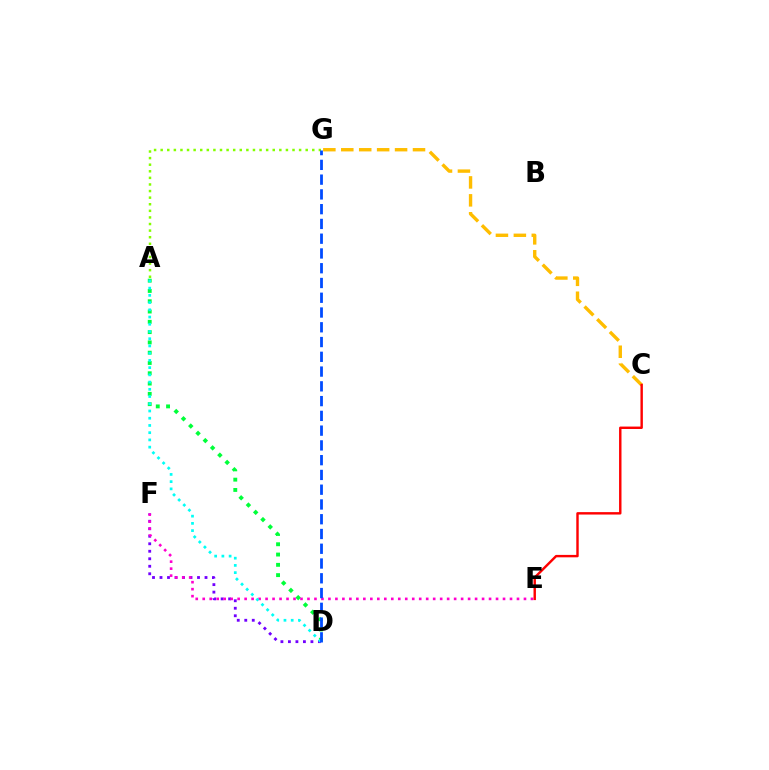{('A', 'D'): [{'color': '#00ff39', 'line_style': 'dotted', 'thickness': 2.8}, {'color': '#00fff6', 'line_style': 'dotted', 'thickness': 1.96}], ('D', 'F'): [{'color': '#7200ff', 'line_style': 'dotted', 'thickness': 2.04}], ('C', 'G'): [{'color': '#ffbd00', 'line_style': 'dashed', 'thickness': 2.44}], ('A', 'G'): [{'color': '#84ff00', 'line_style': 'dotted', 'thickness': 1.79}], ('E', 'F'): [{'color': '#ff00cf', 'line_style': 'dotted', 'thickness': 1.9}], ('C', 'E'): [{'color': '#ff0000', 'line_style': 'solid', 'thickness': 1.74}], ('D', 'G'): [{'color': '#004bff', 'line_style': 'dashed', 'thickness': 2.01}]}